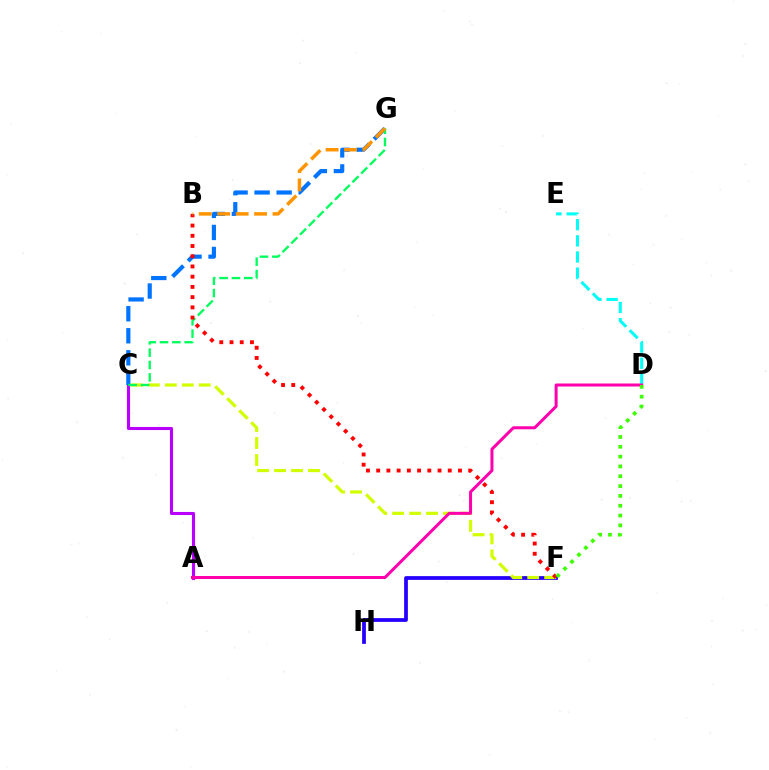{('A', 'C'): [{'color': '#b900ff', 'line_style': 'solid', 'thickness': 2.23}], ('F', 'H'): [{'color': '#2500ff', 'line_style': 'solid', 'thickness': 2.7}], ('C', 'G'): [{'color': '#0074ff', 'line_style': 'dashed', 'thickness': 2.99}, {'color': '#00ff5c', 'line_style': 'dashed', 'thickness': 1.68}], ('C', 'F'): [{'color': '#d1ff00', 'line_style': 'dashed', 'thickness': 2.31}], ('D', 'E'): [{'color': '#00fff6', 'line_style': 'dashed', 'thickness': 2.19}], ('A', 'D'): [{'color': '#ff00ac', 'line_style': 'solid', 'thickness': 2.16}], ('B', 'F'): [{'color': '#ff0000', 'line_style': 'dotted', 'thickness': 2.78}], ('B', 'G'): [{'color': '#ff9400', 'line_style': 'dashed', 'thickness': 2.51}], ('D', 'F'): [{'color': '#3dff00', 'line_style': 'dotted', 'thickness': 2.67}]}